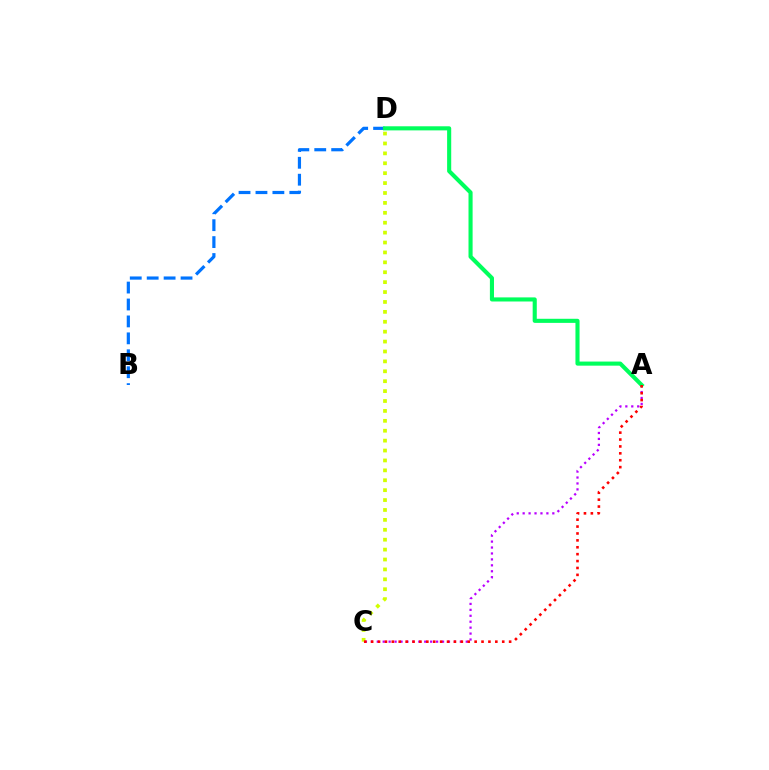{('B', 'D'): [{'color': '#0074ff', 'line_style': 'dashed', 'thickness': 2.3}], ('A', 'C'): [{'color': '#b900ff', 'line_style': 'dotted', 'thickness': 1.61}, {'color': '#ff0000', 'line_style': 'dotted', 'thickness': 1.87}], ('C', 'D'): [{'color': '#d1ff00', 'line_style': 'dotted', 'thickness': 2.69}], ('A', 'D'): [{'color': '#00ff5c', 'line_style': 'solid', 'thickness': 2.95}]}